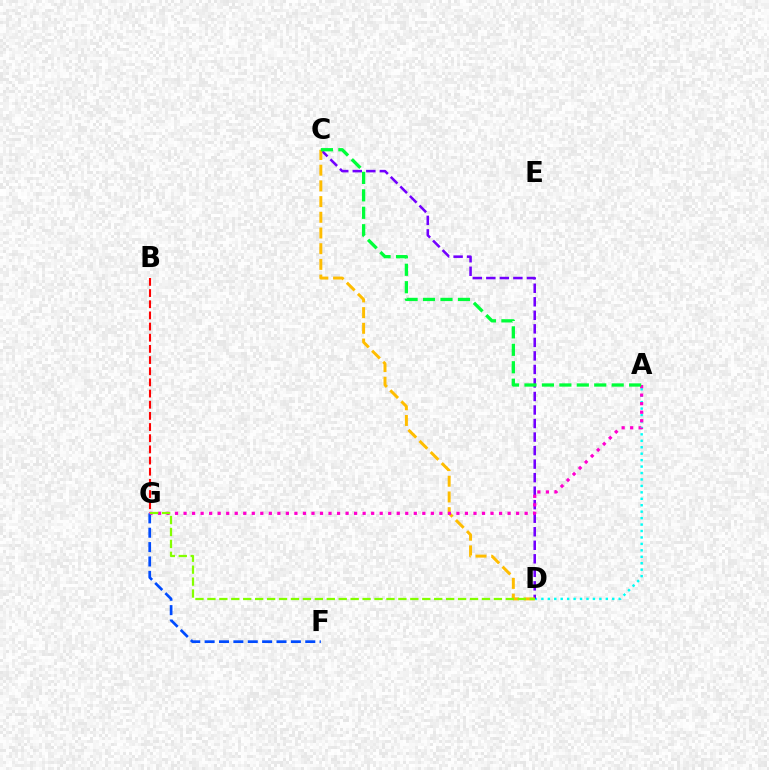{('A', 'D'): [{'color': '#00fff6', 'line_style': 'dotted', 'thickness': 1.75}], ('C', 'D'): [{'color': '#7200ff', 'line_style': 'dashed', 'thickness': 1.84}, {'color': '#ffbd00', 'line_style': 'dashed', 'thickness': 2.13}], ('F', 'G'): [{'color': '#004bff', 'line_style': 'dashed', 'thickness': 1.95}], ('B', 'G'): [{'color': '#ff0000', 'line_style': 'dashed', 'thickness': 1.52}], ('A', 'G'): [{'color': '#ff00cf', 'line_style': 'dotted', 'thickness': 2.32}], ('A', 'C'): [{'color': '#00ff39', 'line_style': 'dashed', 'thickness': 2.37}], ('D', 'G'): [{'color': '#84ff00', 'line_style': 'dashed', 'thickness': 1.62}]}